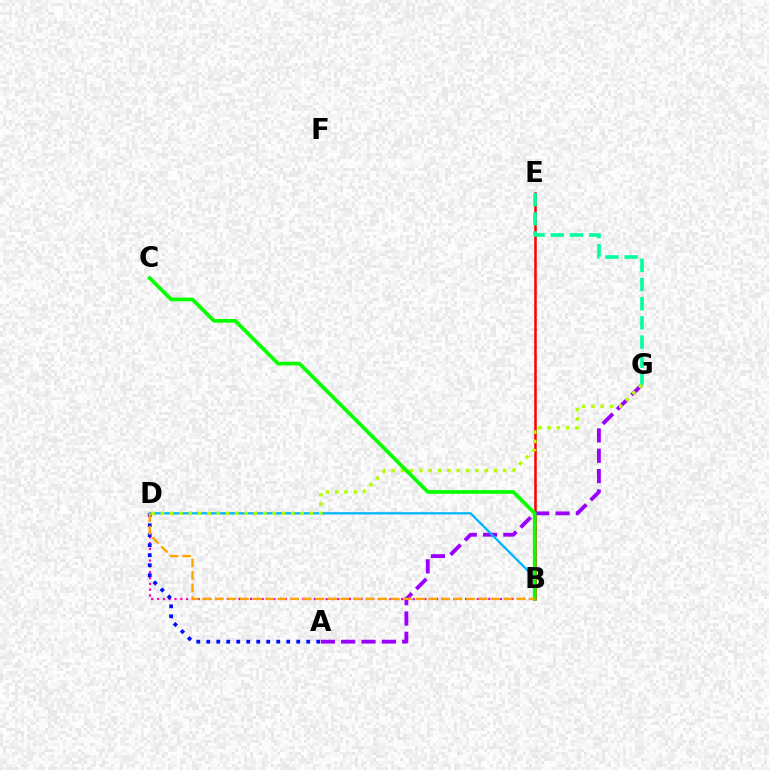{('B', 'E'): [{'color': '#ff0000', 'line_style': 'solid', 'thickness': 1.83}], ('A', 'G'): [{'color': '#9b00ff', 'line_style': 'dashed', 'thickness': 2.76}], ('B', 'D'): [{'color': '#ff00bd', 'line_style': 'dotted', 'thickness': 1.58}, {'color': '#00b5ff', 'line_style': 'solid', 'thickness': 1.63}, {'color': '#ffa500', 'line_style': 'dashed', 'thickness': 1.71}], ('A', 'D'): [{'color': '#0010ff', 'line_style': 'dotted', 'thickness': 2.72}], ('E', 'G'): [{'color': '#00ff9d', 'line_style': 'dashed', 'thickness': 2.61}], ('D', 'G'): [{'color': '#b3ff00', 'line_style': 'dotted', 'thickness': 2.53}], ('B', 'C'): [{'color': '#08ff00', 'line_style': 'solid', 'thickness': 2.67}]}